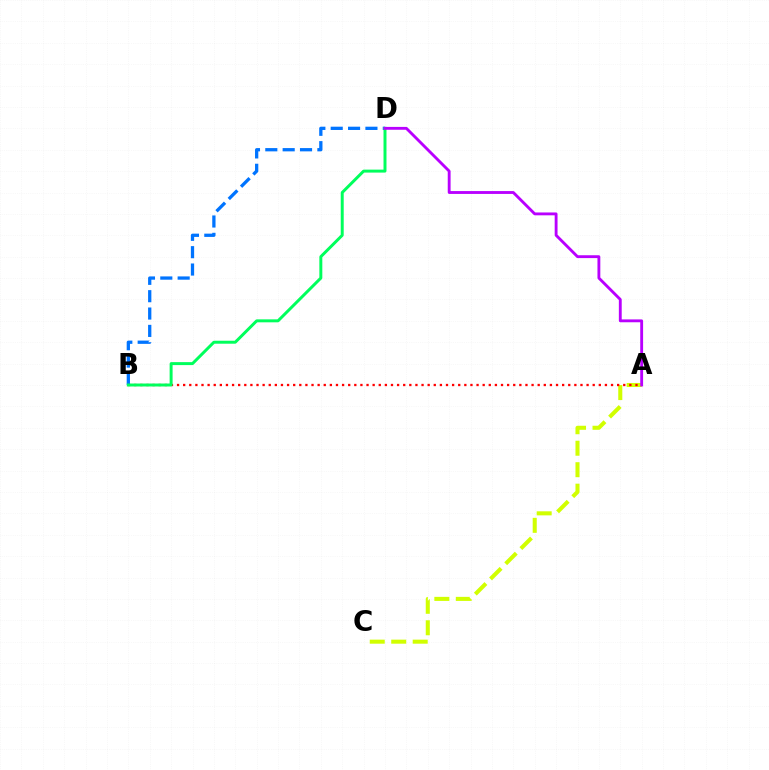{('A', 'C'): [{'color': '#d1ff00', 'line_style': 'dashed', 'thickness': 2.92}], ('A', 'B'): [{'color': '#ff0000', 'line_style': 'dotted', 'thickness': 1.66}], ('B', 'D'): [{'color': '#0074ff', 'line_style': 'dashed', 'thickness': 2.36}, {'color': '#00ff5c', 'line_style': 'solid', 'thickness': 2.14}], ('A', 'D'): [{'color': '#b900ff', 'line_style': 'solid', 'thickness': 2.06}]}